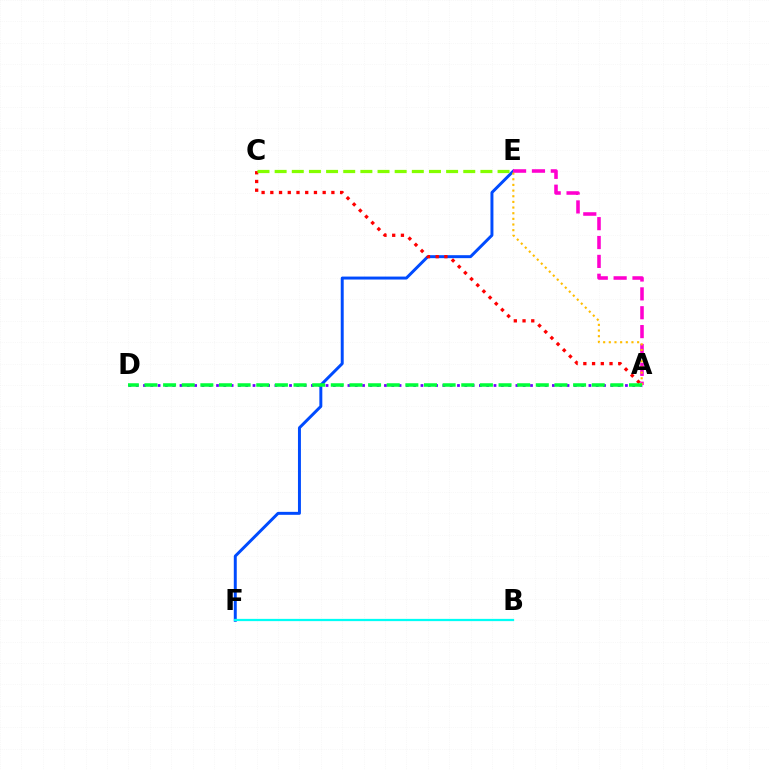{('E', 'F'): [{'color': '#004bff', 'line_style': 'solid', 'thickness': 2.13}], ('A', 'D'): [{'color': '#7200ff', 'line_style': 'dotted', 'thickness': 1.98}, {'color': '#00ff39', 'line_style': 'dashed', 'thickness': 2.53}], ('A', 'C'): [{'color': '#ff0000', 'line_style': 'dotted', 'thickness': 2.37}], ('B', 'F'): [{'color': '#00fff6', 'line_style': 'solid', 'thickness': 1.62}], ('A', 'E'): [{'color': '#ff00cf', 'line_style': 'dashed', 'thickness': 2.56}, {'color': '#ffbd00', 'line_style': 'dotted', 'thickness': 1.54}], ('C', 'E'): [{'color': '#84ff00', 'line_style': 'dashed', 'thickness': 2.33}]}